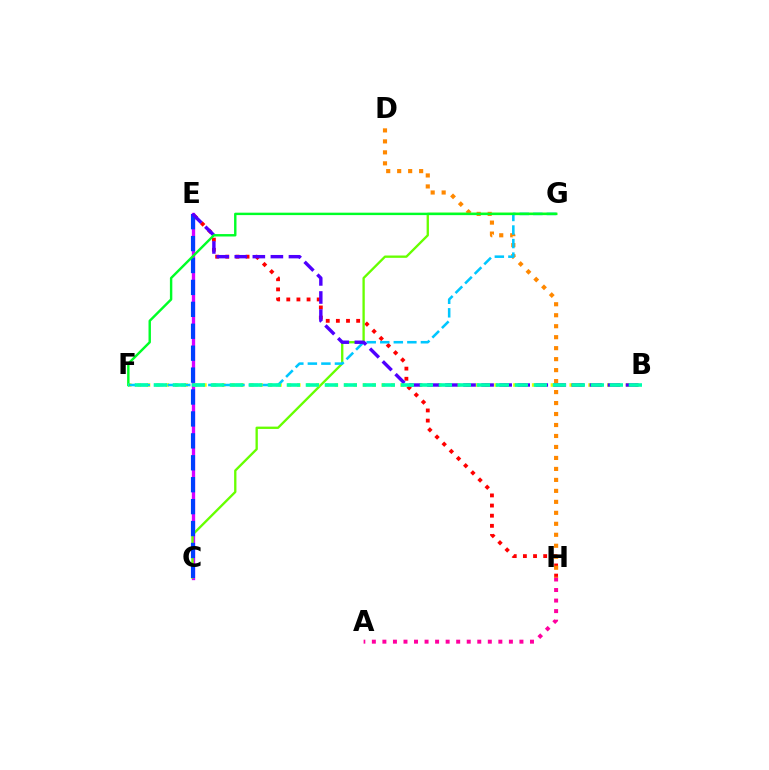{('C', 'E'): [{'color': '#d600ff', 'line_style': 'solid', 'thickness': 2.38}, {'color': '#003fff', 'line_style': 'dashed', 'thickness': 2.98}], ('E', 'H'): [{'color': '#ff0000', 'line_style': 'dotted', 'thickness': 2.75}], ('A', 'H'): [{'color': '#ff00a0', 'line_style': 'dotted', 'thickness': 2.86}], ('C', 'G'): [{'color': '#66ff00', 'line_style': 'solid', 'thickness': 1.68}], ('B', 'F'): [{'color': '#eeff00', 'line_style': 'dotted', 'thickness': 2.55}, {'color': '#00ffaf', 'line_style': 'dashed', 'thickness': 2.58}], ('D', 'H'): [{'color': '#ff8800', 'line_style': 'dotted', 'thickness': 2.98}], ('F', 'G'): [{'color': '#00c7ff', 'line_style': 'dashed', 'thickness': 1.84}, {'color': '#00ff27', 'line_style': 'solid', 'thickness': 1.74}], ('B', 'E'): [{'color': '#4f00ff', 'line_style': 'dashed', 'thickness': 2.45}]}